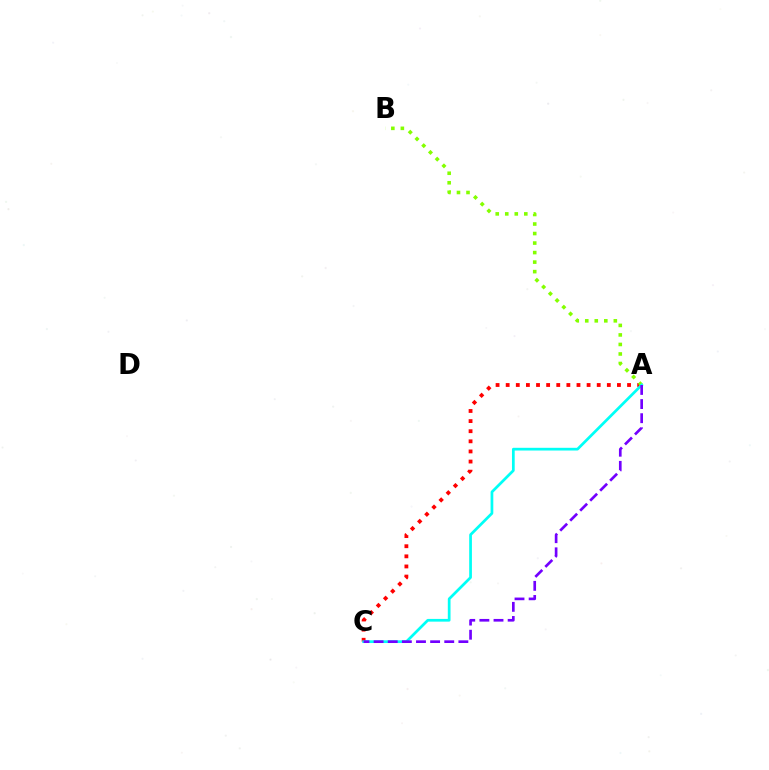{('A', 'C'): [{'color': '#ff0000', 'line_style': 'dotted', 'thickness': 2.75}, {'color': '#00fff6', 'line_style': 'solid', 'thickness': 1.96}, {'color': '#7200ff', 'line_style': 'dashed', 'thickness': 1.92}], ('A', 'B'): [{'color': '#84ff00', 'line_style': 'dotted', 'thickness': 2.59}]}